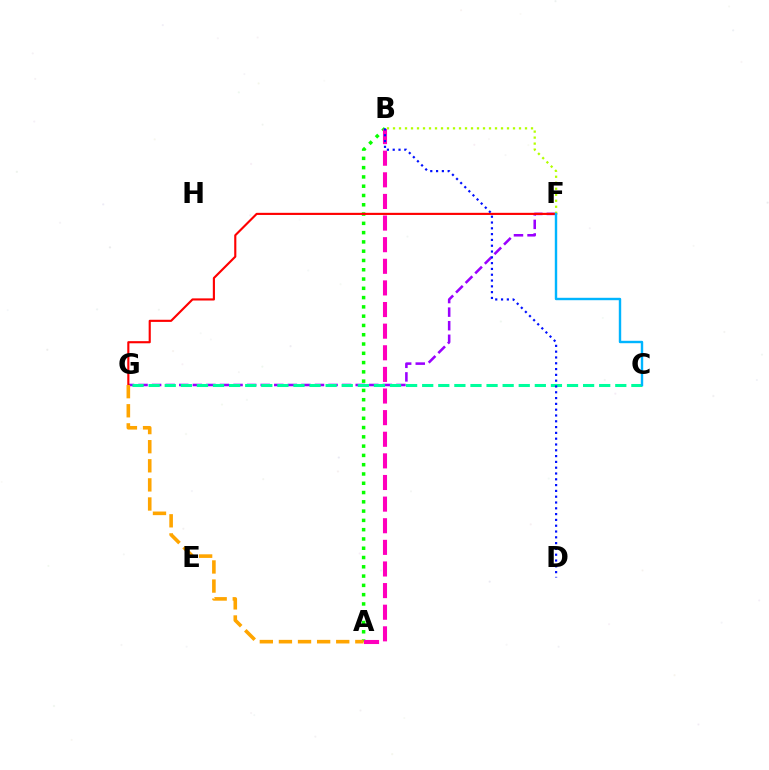{('F', 'G'): [{'color': '#9b00ff', 'line_style': 'dashed', 'thickness': 1.84}, {'color': '#ff0000', 'line_style': 'solid', 'thickness': 1.54}], ('A', 'B'): [{'color': '#08ff00', 'line_style': 'dotted', 'thickness': 2.52}, {'color': '#ff00bd', 'line_style': 'dashed', 'thickness': 2.94}], ('B', 'F'): [{'color': '#b3ff00', 'line_style': 'dotted', 'thickness': 1.63}], ('A', 'G'): [{'color': '#ffa500', 'line_style': 'dashed', 'thickness': 2.59}], ('C', 'G'): [{'color': '#00ff9d', 'line_style': 'dashed', 'thickness': 2.19}], ('C', 'F'): [{'color': '#00b5ff', 'line_style': 'solid', 'thickness': 1.73}], ('B', 'D'): [{'color': '#0010ff', 'line_style': 'dotted', 'thickness': 1.58}]}